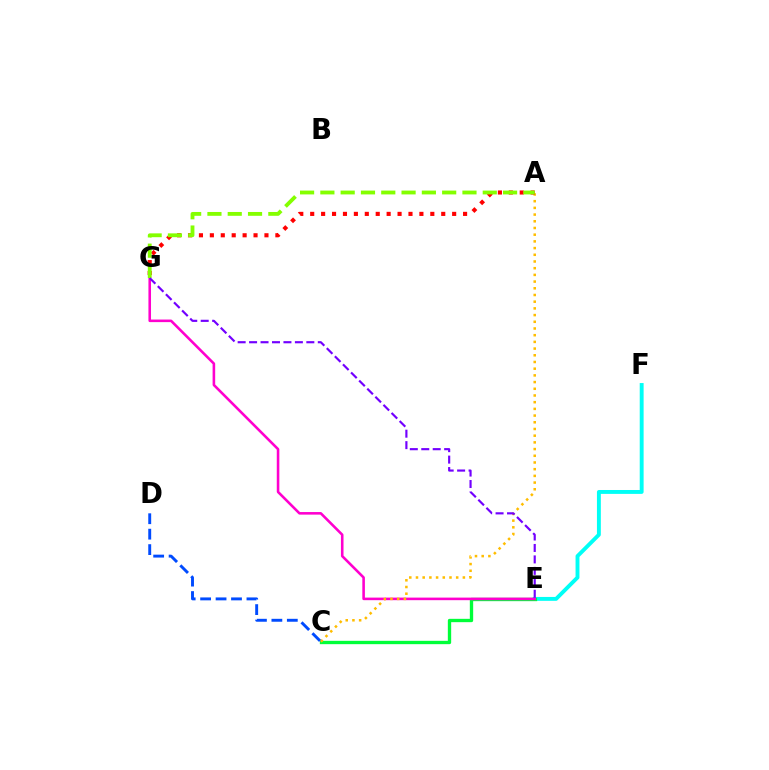{('E', 'F'): [{'color': '#00fff6', 'line_style': 'solid', 'thickness': 2.8}], ('C', 'E'): [{'color': '#00ff39', 'line_style': 'solid', 'thickness': 2.4}], ('E', 'G'): [{'color': '#ff00cf', 'line_style': 'solid', 'thickness': 1.86}, {'color': '#7200ff', 'line_style': 'dashed', 'thickness': 1.56}], ('A', 'C'): [{'color': '#ffbd00', 'line_style': 'dotted', 'thickness': 1.82}], ('C', 'D'): [{'color': '#004bff', 'line_style': 'dashed', 'thickness': 2.1}], ('A', 'G'): [{'color': '#ff0000', 'line_style': 'dotted', 'thickness': 2.97}, {'color': '#84ff00', 'line_style': 'dashed', 'thickness': 2.76}]}